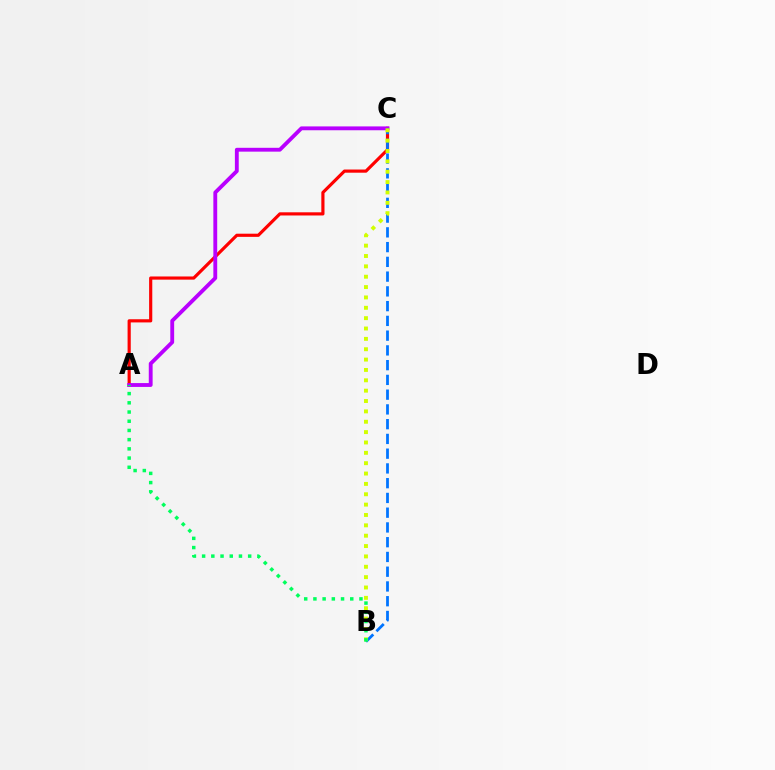{('A', 'C'): [{'color': '#ff0000', 'line_style': 'solid', 'thickness': 2.28}, {'color': '#b900ff', 'line_style': 'solid', 'thickness': 2.77}], ('B', 'C'): [{'color': '#0074ff', 'line_style': 'dashed', 'thickness': 2.0}, {'color': '#d1ff00', 'line_style': 'dotted', 'thickness': 2.81}], ('A', 'B'): [{'color': '#00ff5c', 'line_style': 'dotted', 'thickness': 2.5}]}